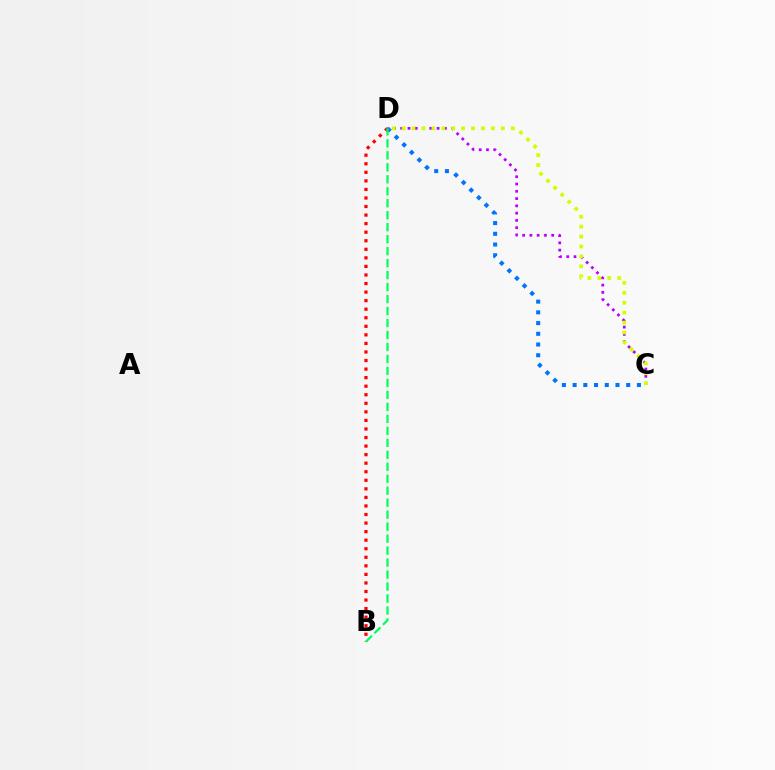{('C', 'D'): [{'color': '#b900ff', 'line_style': 'dotted', 'thickness': 1.98}, {'color': '#d1ff00', 'line_style': 'dotted', 'thickness': 2.7}, {'color': '#0074ff', 'line_style': 'dotted', 'thickness': 2.91}], ('B', 'D'): [{'color': '#ff0000', 'line_style': 'dotted', 'thickness': 2.32}, {'color': '#00ff5c', 'line_style': 'dashed', 'thickness': 1.63}]}